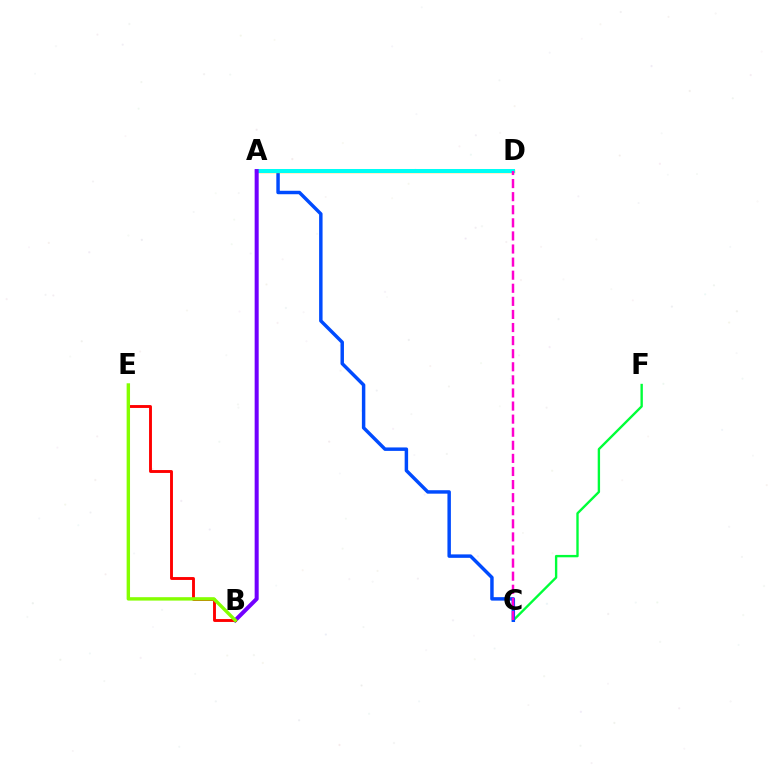{('C', 'F'): [{'color': '#00ff39', 'line_style': 'solid', 'thickness': 1.71}], ('A', 'C'): [{'color': '#004bff', 'line_style': 'solid', 'thickness': 2.49}], ('A', 'D'): [{'color': '#ffbd00', 'line_style': 'solid', 'thickness': 2.47}, {'color': '#00fff6', 'line_style': 'solid', 'thickness': 2.88}], ('A', 'B'): [{'color': '#7200ff', 'line_style': 'solid', 'thickness': 2.91}], ('B', 'E'): [{'color': '#ff0000', 'line_style': 'solid', 'thickness': 2.08}, {'color': '#84ff00', 'line_style': 'solid', 'thickness': 2.45}], ('C', 'D'): [{'color': '#ff00cf', 'line_style': 'dashed', 'thickness': 1.78}]}